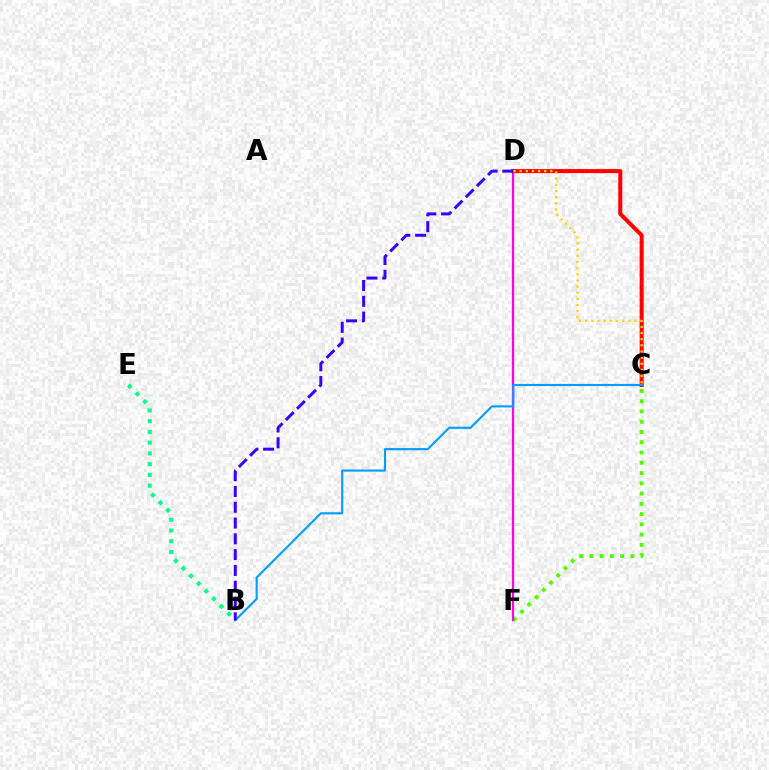{('C', 'F'): [{'color': '#4fff00', 'line_style': 'dotted', 'thickness': 2.79}], ('D', 'F'): [{'color': '#ff00ed', 'line_style': 'solid', 'thickness': 1.61}], ('C', 'D'): [{'color': '#ff0000', 'line_style': 'solid', 'thickness': 2.89}, {'color': '#ffd500', 'line_style': 'dotted', 'thickness': 1.67}], ('B', 'E'): [{'color': '#00ff86', 'line_style': 'dotted', 'thickness': 2.92}], ('B', 'C'): [{'color': '#009eff', 'line_style': 'solid', 'thickness': 1.53}], ('B', 'D'): [{'color': '#3700ff', 'line_style': 'dashed', 'thickness': 2.14}]}